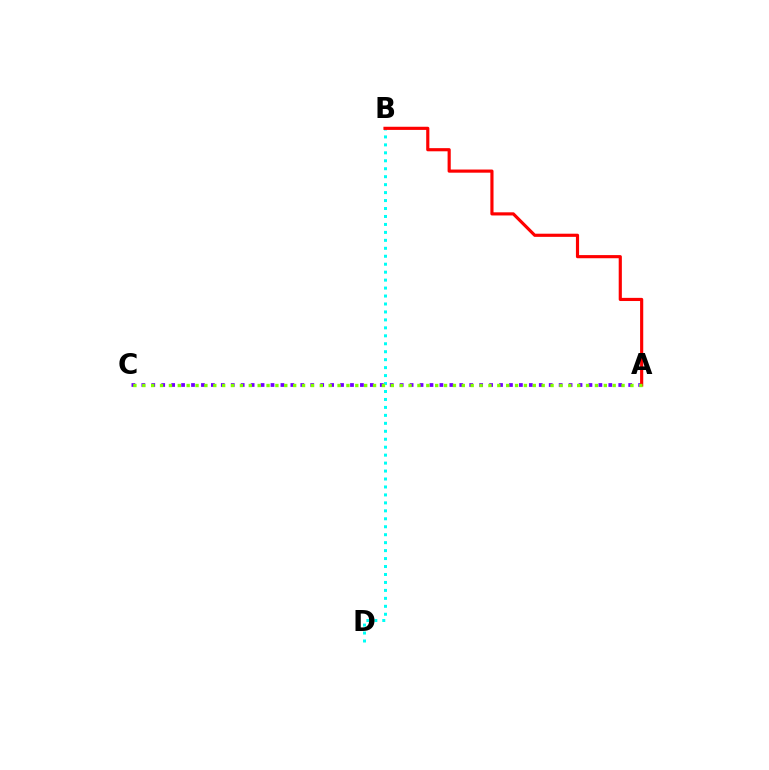{('A', 'C'): [{'color': '#7200ff', 'line_style': 'dotted', 'thickness': 2.7}, {'color': '#84ff00', 'line_style': 'dotted', 'thickness': 2.41}], ('B', 'D'): [{'color': '#00fff6', 'line_style': 'dotted', 'thickness': 2.16}], ('A', 'B'): [{'color': '#ff0000', 'line_style': 'solid', 'thickness': 2.27}]}